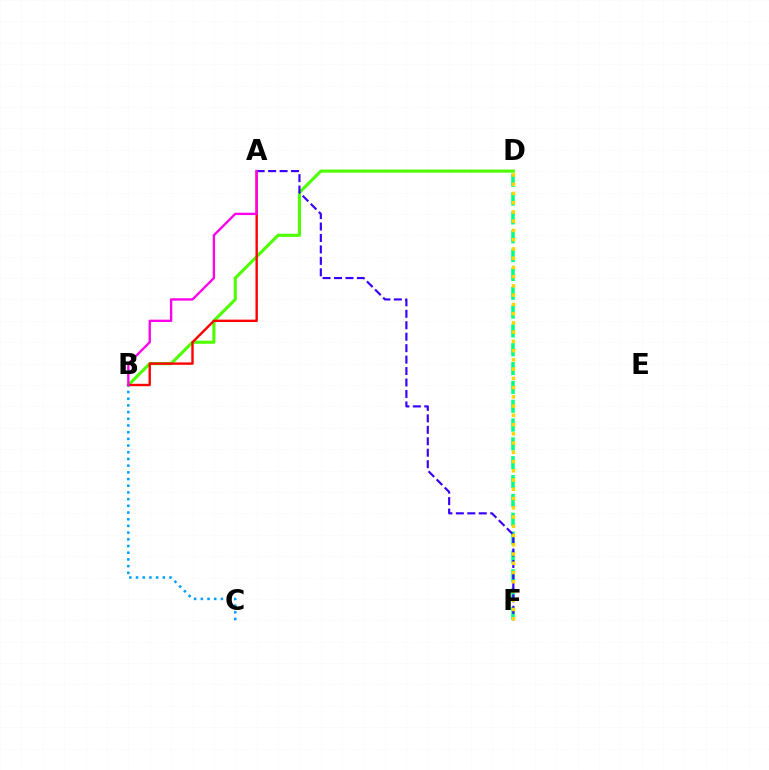{('B', 'D'): [{'color': '#4fff00', 'line_style': 'solid', 'thickness': 2.25}], ('D', 'F'): [{'color': '#00ff86', 'line_style': 'dashed', 'thickness': 2.56}, {'color': '#ffd500', 'line_style': 'dotted', 'thickness': 2.51}], ('A', 'B'): [{'color': '#ff0000', 'line_style': 'solid', 'thickness': 1.72}, {'color': '#ff00ed', 'line_style': 'solid', 'thickness': 1.69}], ('A', 'F'): [{'color': '#3700ff', 'line_style': 'dashed', 'thickness': 1.56}], ('B', 'C'): [{'color': '#009eff', 'line_style': 'dotted', 'thickness': 1.82}]}